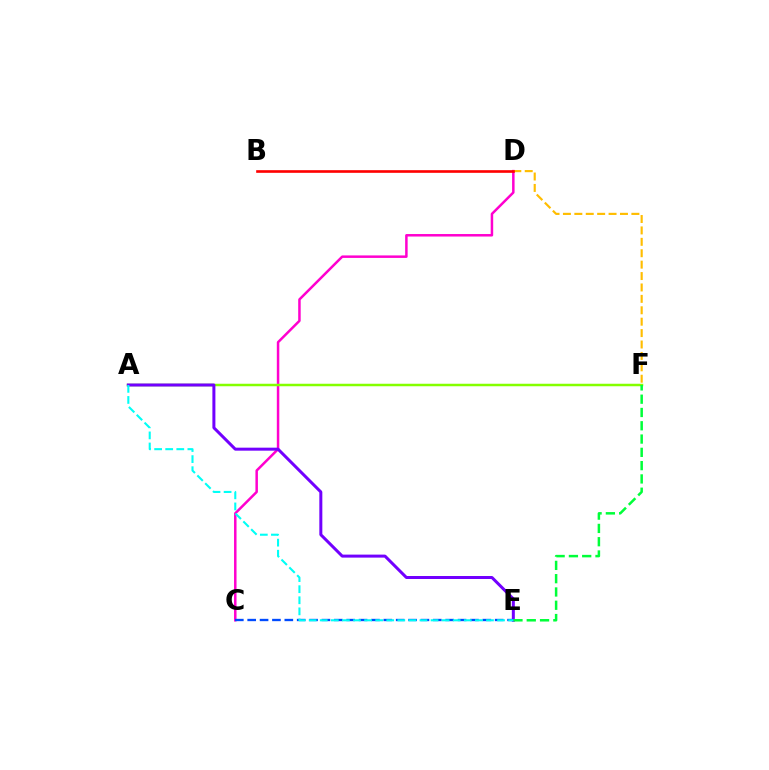{('C', 'D'): [{'color': '#ff00cf', 'line_style': 'solid', 'thickness': 1.8}], ('A', 'F'): [{'color': '#84ff00', 'line_style': 'solid', 'thickness': 1.79}], ('A', 'E'): [{'color': '#7200ff', 'line_style': 'solid', 'thickness': 2.16}, {'color': '#00fff6', 'line_style': 'dashed', 'thickness': 1.51}], ('D', 'F'): [{'color': '#ffbd00', 'line_style': 'dashed', 'thickness': 1.55}], ('B', 'D'): [{'color': '#ff0000', 'line_style': 'solid', 'thickness': 1.9}], ('C', 'E'): [{'color': '#004bff', 'line_style': 'dashed', 'thickness': 1.68}], ('E', 'F'): [{'color': '#00ff39', 'line_style': 'dashed', 'thickness': 1.81}]}